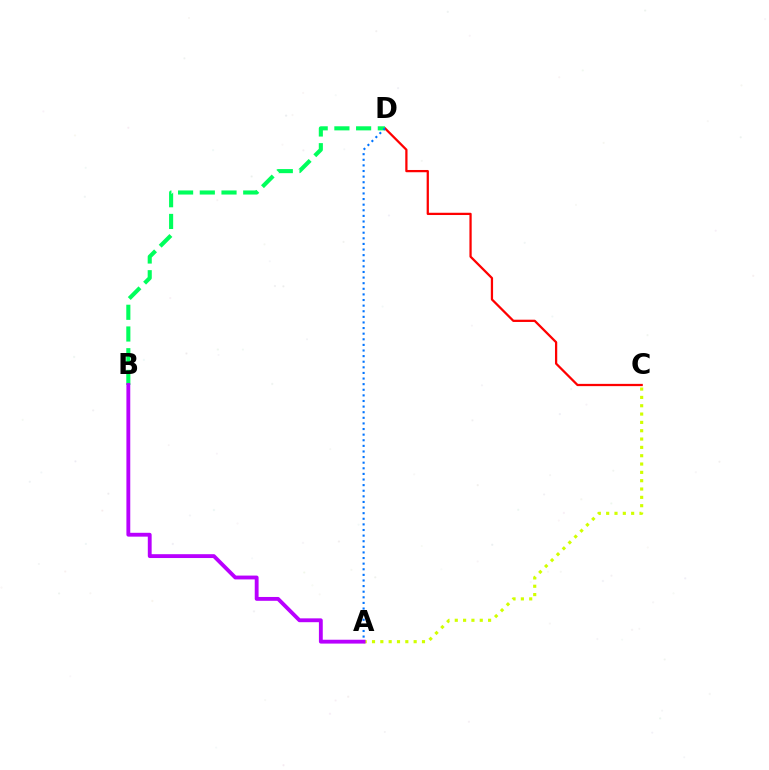{('C', 'D'): [{'color': '#ff0000', 'line_style': 'solid', 'thickness': 1.63}], ('B', 'D'): [{'color': '#00ff5c', 'line_style': 'dashed', 'thickness': 2.95}], ('A', 'D'): [{'color': '#0074ff', 'line_style': 'dotted', 'thickness': 1.52}], ('A', 'C'): [{'color': '#d1ff00', 'line_style': 'dotted', 'thickness': 2.26}], ('A', 'B'): [{'color': '#b900ff', 'line_style': 'solid', 'thickness': 2.77}]}